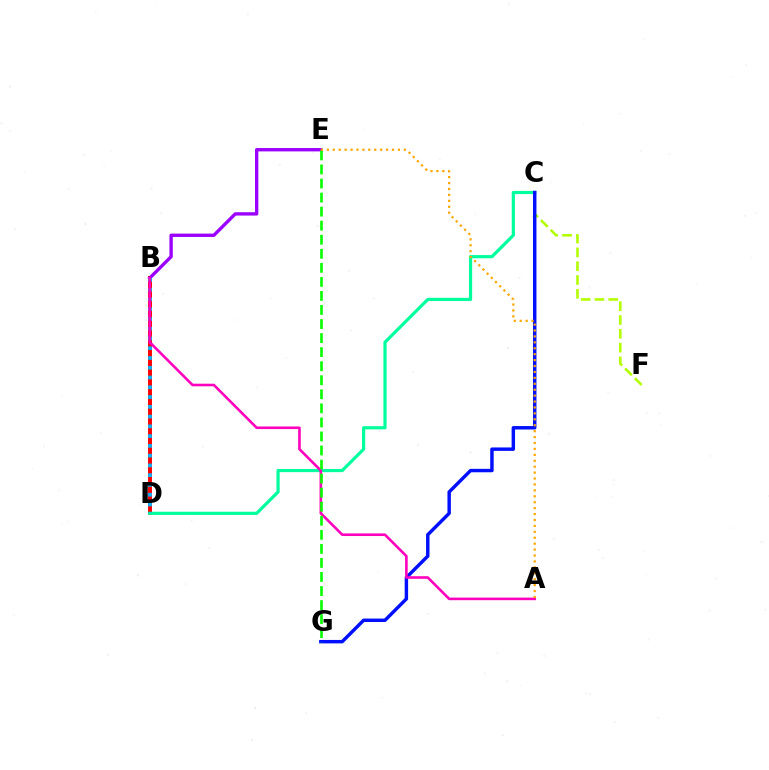{('B', 'D'): [{'color': '#ff0000', 'line_style': 'solid', 'thickness': 2.83}, {'color': '#00b5ff', 'line_style': 'dotted', 'thickness': 2.65}], ('B', 'E'): [{'color': '#9b00ff', 'line_style': 'solid', 'thickness': 2.42}], ('C', 'D'): [{'color': '#00ff9d', 'line_style': 'solid', 'thickness': 2.3}], ('C', 'F'): [{'color': '#b3ff00', 'line_style': 'dashed', 'thickness': 1.88}], ('C', 'G'): [{'color': '#0010ff', 'line_style': 'solid', 'thickness': 2.47}], ('A', 'B'): [{'color': '#ff00bd', 'line_style': 'solid', 'thickness': 1.88}], ('E', 'G'): [{'color': '#08ff00', 'line_style': 'dashed', 'thickness': 1.91}], ('A', 'E'): [{'color': '#ffa500', 'line_style': 'dotted', 'thickness': 1.61}]}